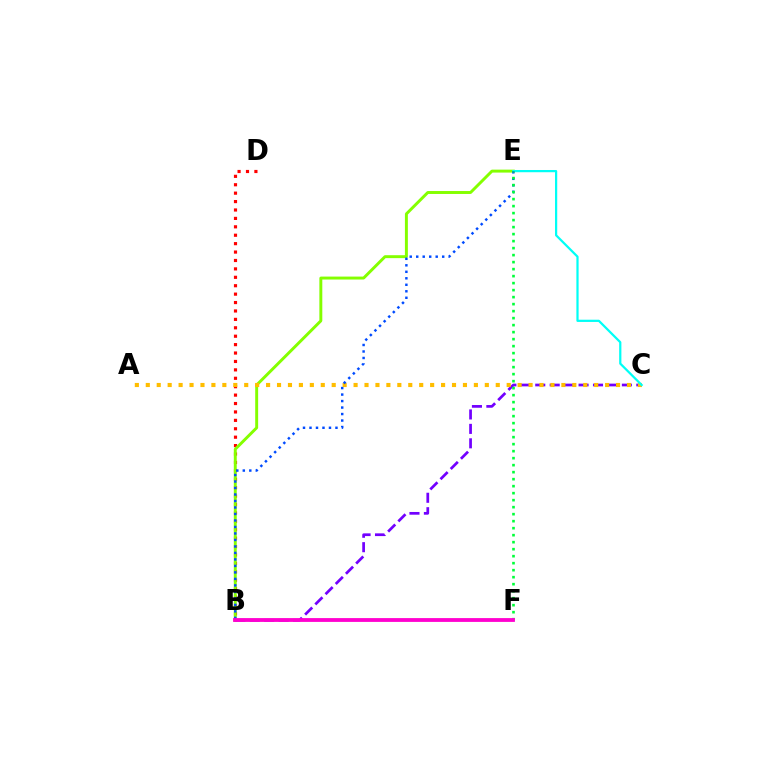{('B', 'D'): [{'color': '#ff0000', 'line_style': 'dotted', 'thickness': 2.29}], ('B', 'E'): [{'color': '#84ff00', 'line_style': 'solid', 'thickness': 2.12}, {'color': '#004bff', 'line_style': 'dotted', 'thickness': 1.76}], ('B', 'C'): [{'color': '#7200ff', 'line_style': 'dashed', 'thickness': 1.96}], ('A', 'C'): [{'color': '#ffbd00', 'line_style': 'dotted', 'thickness': 2.97}], ('C', 'E'): [{'color': '#00fff6', 'line_style': 'solid', 'thickness': 1.6}], ('E', 'F'): [{'color': '#00ff39', 'line_style': 'dotted', 'thickness': 1.9}], ('B', 'F'): [{'color': '#ff00cf', 'line_style': 'solid', 'thickness': 2.74}]}